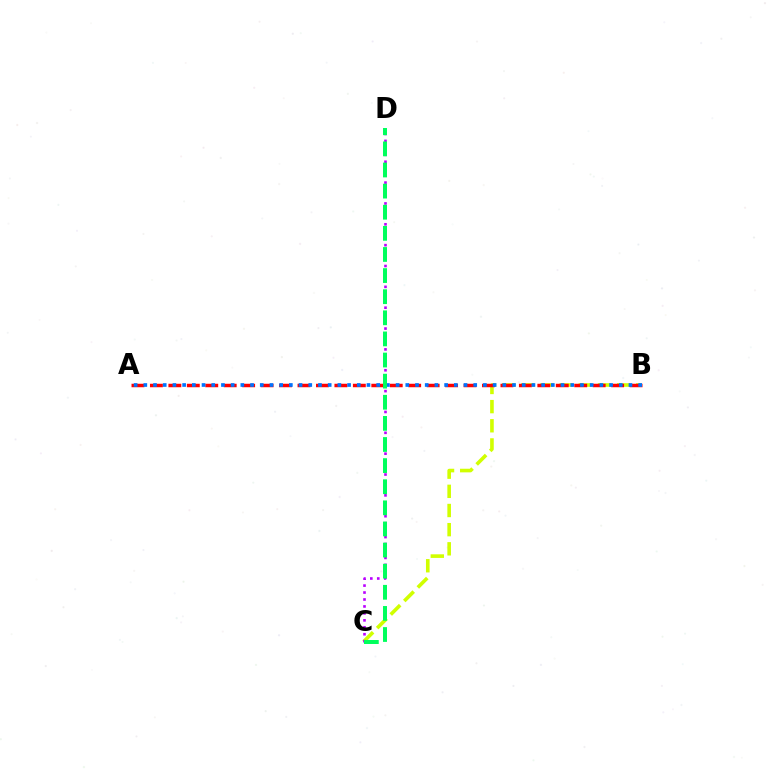{('B', 'C'): [{'color': '#d1ff00', 'line_style': 'dashed', 'thickness': 2.6}], ('C', 'D'): [{'color': '#b900ff', 'line_style': 'dotted', 'thickness': 1.89}, {'color': '#00ff5c', 'line_style': 'dashed', 'thickness': 2.87}], ('A', 'B'): [{'color': '#ff0000', 'line_style': 'dashed', 'thickness': 2.51}, {'color': '#0074ff', 'line_style': 'dotted', 'thickness': 2.64}]}